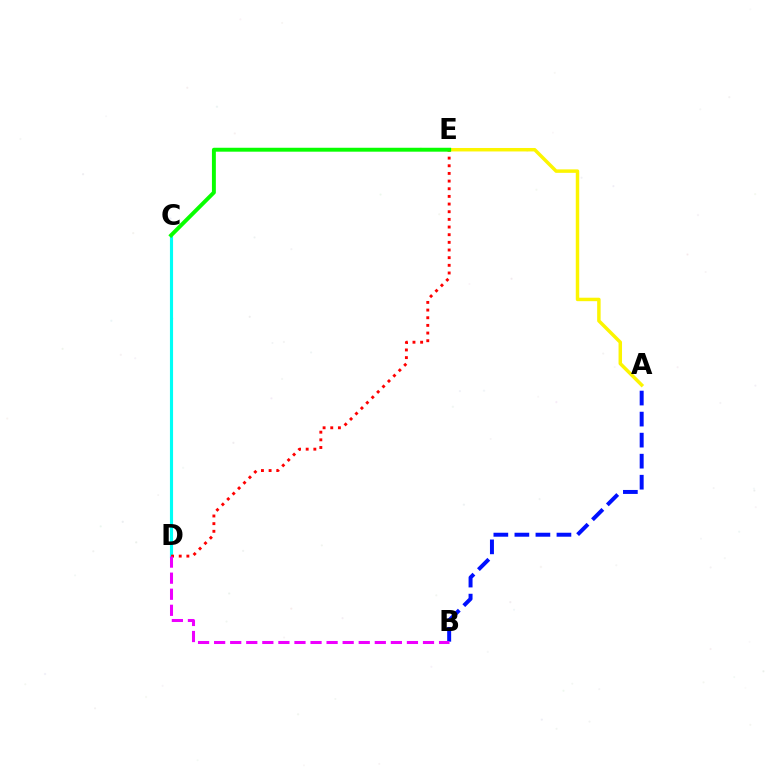{('C', 'D'): [{'color': '#00fff6', 'line_style': 'solid', 'thickness': 2.25}], ('D', 'E'): [{'color': '#ff0000', 'line_style': 'dotted', 'thickness': 2.08}], ('A', 'B'): [{'color': '#0010ff', 'line_style': 'dashed', 'thickness': 2.86}], ('B', 'D'): [{'color': '#ee00ff', 'line_style': 'dashed', 'thickness': 2.18}], ('A', 'E'): [{'color': '#fcf500', 'line_style': 'solid', 'thickness': 2.49}], ('C', 'E'): [{'color': '#08ff00', 'line_style': 'solid', 'thickness': 2.82}]}